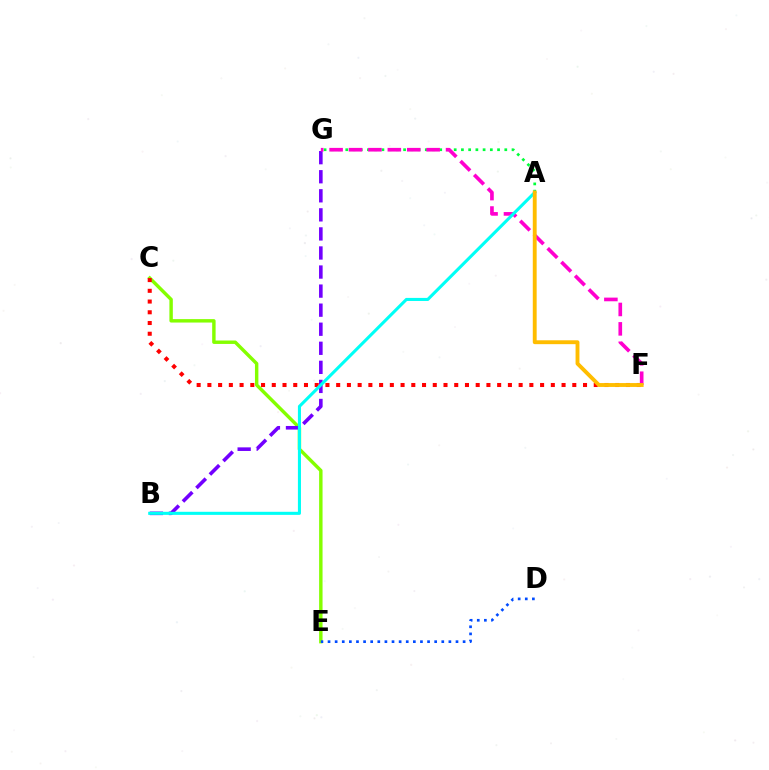{('C', 'E'): [{'color': '#84ff00', 'line_style': 'solid', 'thickness': 2.47}], ('A', 'G'): [{'color': '#00ff39', 'line_style': 'dotted', 'thickness': 1.96}], ('C', 'F'): [{'color': '#ff0000', 'line_style': 'dotted', 'thickness': 2.92}], ('B', 'G'): [{'color': '#7200ff', 'line_style': 'dashed', 'thickness': 2.59}], ('F', 'G'): [{'color': '#ff00cf', 'line_style': 'dashed', 'thickness': 2.64}], ('A', 'B'): [{'color': '#00fff6', 'line_style': 'solid', 'thickness': 2.21}], ('D', 'E'): [{'color': '#004bff', 'line_style': 'dotted', 'thickness': 1.93}], ('A', 'F'): [{'color': '#ffbd00', 'line_style': 'solid', 'thickness': 2.79}]}